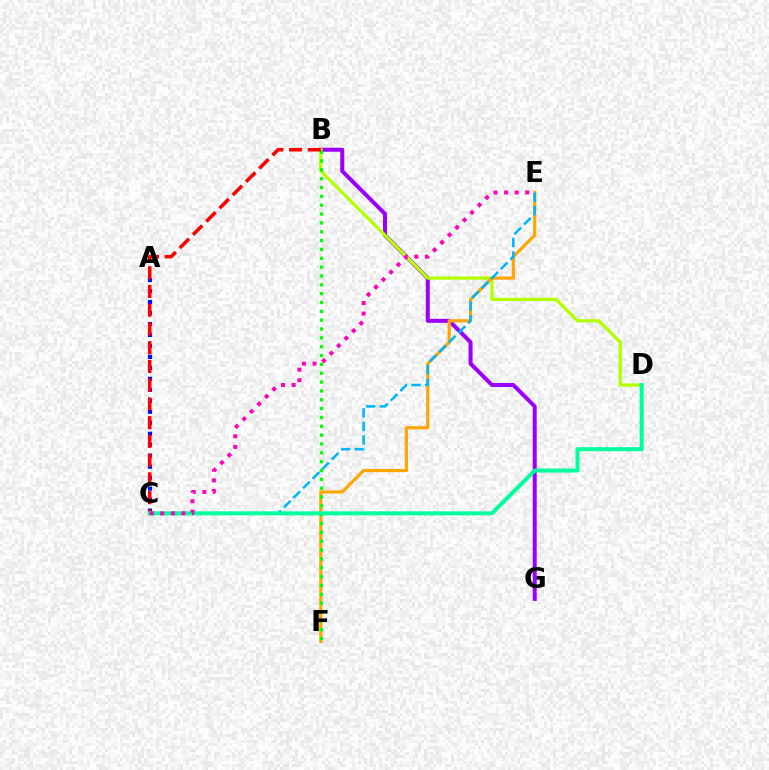{('B', 'G'): [{'color': '#9b00ff', 'line_style': 'solid', 'thickness': 2.89}], ('B', 'D'): [{'color': '#b3ff00', 'line_style': 'solid', 'thickness': 2.36}], ('A', 'C'): [{'color': '#0010ff', 'line_style': 'dotted', 'thickness': 2.98}], ('E', 'F'): [{'color': '#ffa500', 'line_style': 'solid', 'thickness': 2.28}], ('C', 'E'): [{'color': '#00b5ff', 'line_style': 'dashed', 'thickness': 1.84}, {'color': '#ff00bd', 'line_style': 'dotted', 'thickness': 2.87}], ('B', 'F'): [{'color': '#08ff00', 'line_style': 'dotted', 'thickness': 2.4}], ('B', 'C'): [{'color': '#ff0000', 'line_style': 'dashed', 'thickness': 2.55}], ('C', 'D'): [{'color': '#00ff9d', 'line_style': 'solid', 'thickness': 2.88}]}